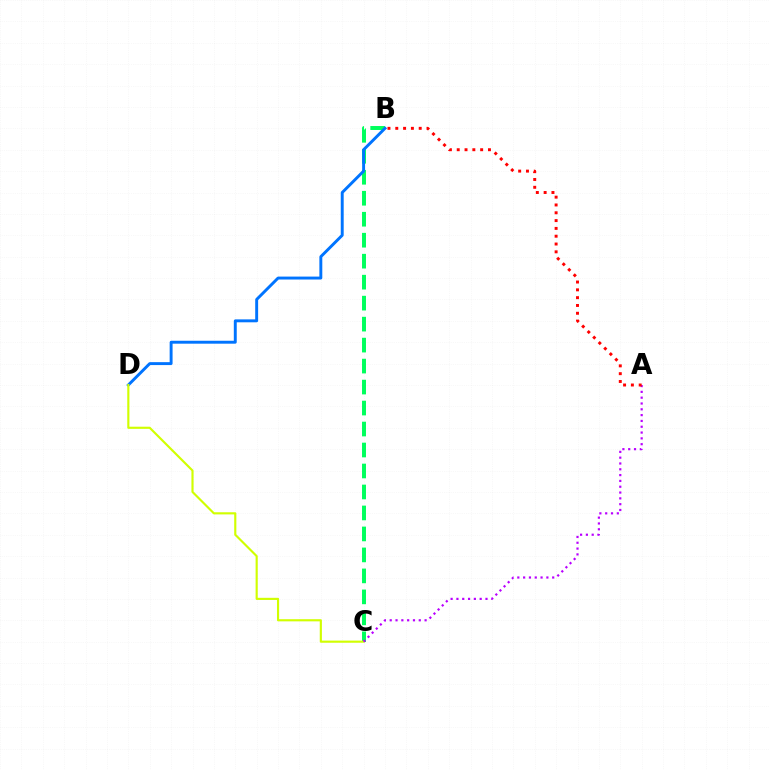{('B', 'C'): [{'color': '#00ff5c', 'line_style': 'dashed', 'thickness': 2.85}], ('B', 'D'): [{'color': '#0074ff', 'line_style': 'solid', 'thickness': 2.11}], ('C', 'D'): [{'color': '#d1ff00', 'line_style': 'solid', 'thickness': 1.55}], ('A', 'C'): [{'color': '#b900ff', 'line_style': 'dotted', 'thickness': 1.58}], ('A', 'B'): [{'color': '#ff0000', 'line_style': 'dotted', 'thickness': 2.12}]}